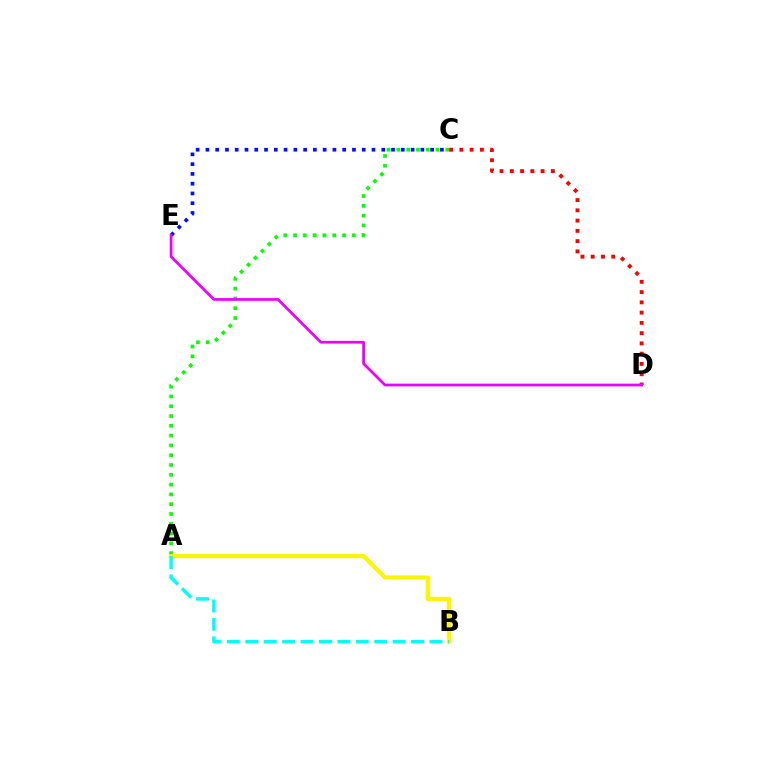{('A', 'C'): [{'color': '#08ff00', 'line_style': 'dotted', 'thickness': 2.66}], ('C', 'E'): [{'color': '#0010ff', 'line_style': 'dotted', 'thickness': 2.65}], ('C', 'D'): [{'color': '#ff0000', 'line_style': 'dotted', 'thickness': 2.79}], ('D', 'E'): [{'color': '#ee00ff', 'line_style': 'solid', 'thickness': 1.98}], ('A', 'B'): [{'color': '#fcf500', 'line_style': 'solid', 'thickness': 2.99}, {'color': '#00fff6', 'line_style': 'dashed', 'thickness': 2.5}]}